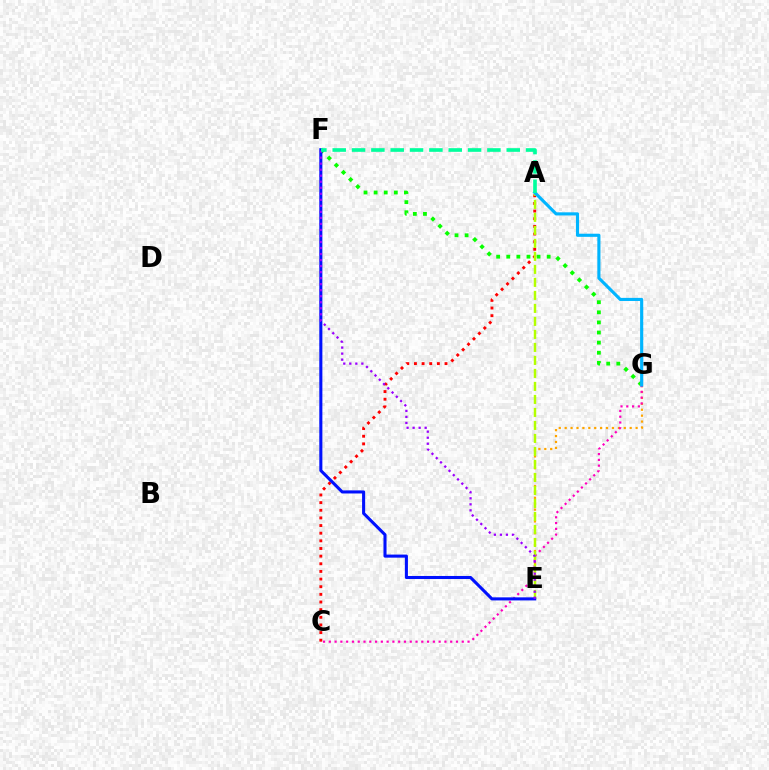{('A', 'C'): [{'color': '#ff0000', 'line_style': 'dotted', 'thickness': 2.08}], ('F', 'G'): [{'color': '#08ff00', 'line_style': 'dotted', 'thickness': 2.74}], ('E', 'G'): [{'color': '#ffa500', 'line_style': 'dotted', 'thickness': 1.61}], ('C', 'G'): [{'color': '#ff00bd', 'line_style': 'dotted', 'thickness': 1.57}], ('A', 'E'): [{'color': '#b3ff00', 'line_style': 'dashed', 'thickness': 1.77}], ('E', 'F'): [{'color': '#0010ff', 'line_style': 'solid', 'thickness': 2.21}, {'color': '#9b00ff', 'line_style': 'dotted', 'thickness': 1.64}], ('A', 'G'): [{'color': '#00b5ff', 'line_style': 'solid', 'thickness': 2.25}], ('A', 'F'): [{'color': '#00ff9d', 'line_style': 'dashed', 'thickness': 2.63}]}